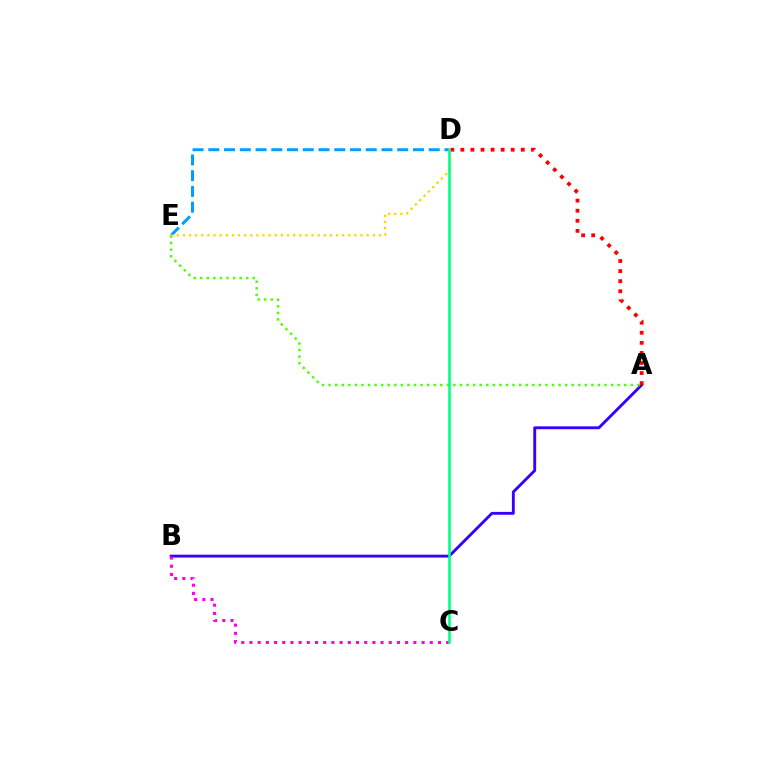{('A', 'B'): [{'color': '#3700ff', 'line_style': 'solid', 'thickness': 2.07}], ('A', 'E'): [{'color': '#4fff00', 'line_style': 'dotted', 'thickness': 1.79}], ('A', 'D'): [{'color': '#ff0000', 'line_style': 'dotted', 'thickness': 2.74}], ('B', 'C'): [{'color': '#ff00ed', 'line_style': 'dotted', 'thickness': 2.23}], ('D', 'E'): [{'color': '#009eff', 'line_style': 'dashed', 'thickness': 2.14}, {'color': '#ffd500', 'line_style': 'dotted', 'thickness': 1.66}], ('C', 'D'): [{'color': '#00ff86', 'line_style': 'solid', 'thickness': 1.88}]}